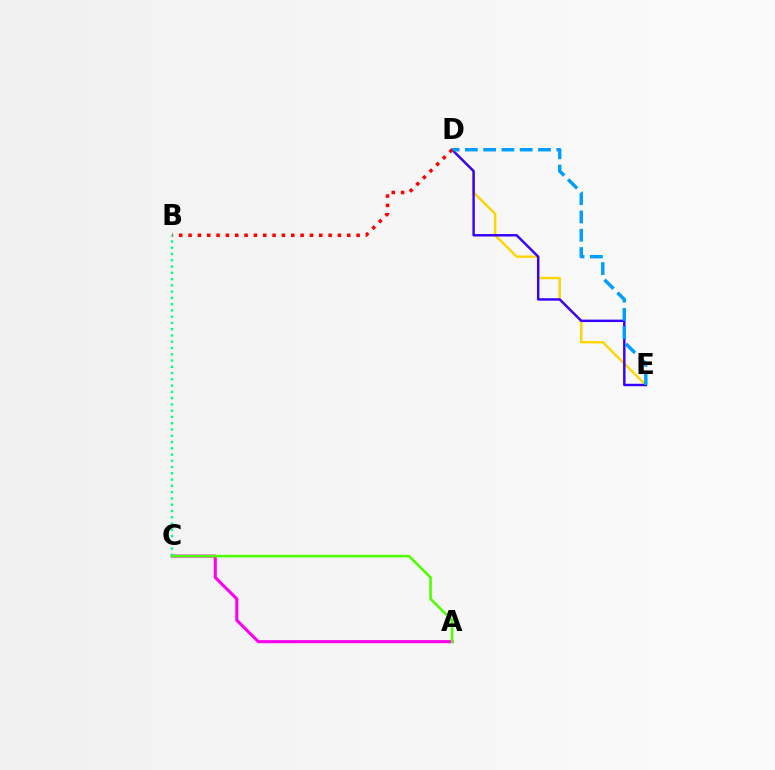{('D', 'E'): [{'color': '#ffd500', 'line_style': 'solid', 'thickness': 1.73}, {'color': '#3700ff', 'line_style': 'solid', 'thickness': 1.75}, {'color': '#009eff', 'line_style': 'dashed', 'thickness': 2.48}], ('A', 'C'): [{'color': '#ff00ed', 'line_style': 'solid', 'thickness': 2.21}, {'color': '#4fff00', 'line_style': 'solid', 'thickness': 1.86}], ('B', 'D'): [{'color': '#ff0000', 'line_style': 'dotted', 'thickness': 2.54}], ('B', 'C'): [{'color': '#00ff86', 'line_style': 'dotted', 'thickness': 1.7}]}